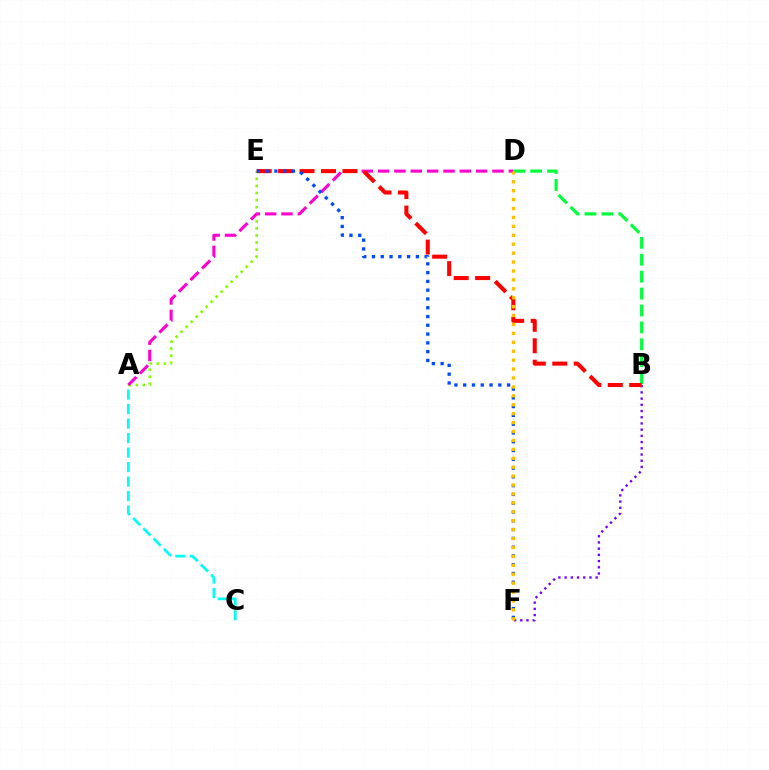{('A', 'E'): [{'color': '#84ff00', 'line_style': 'dotted', 'thickness': 1.92}], ('A', 'C'): [{'color': '#00fff6', 'line_style': 'dashed', 'thickness': 1.97}], ('B', 'F'): [{'color': '#7200ff', 'line_style': 'dotted', 'thickness': 1.69}], ('A', 'D'): [{'color': '#ff00cf', 'line_style': 'dashed', 'thickness': 2.22}], ('B', 'D'): [{'color': '#00ff39', 'line_style': 'dashed', 'thickness': 2.3}], ('B', 'E'): [{'color': '#ff0000', 'line_style': 'dashed', 'thickness': 2.91}], ('E', 'F'): [{'color': '#004bff', 'line_style': 'dotted', 'thickness': 2.39}], ('D', 'F'): [{'color': '#ffbd00', 'line_style': 'dotted', 'thickness': 2.42}]}